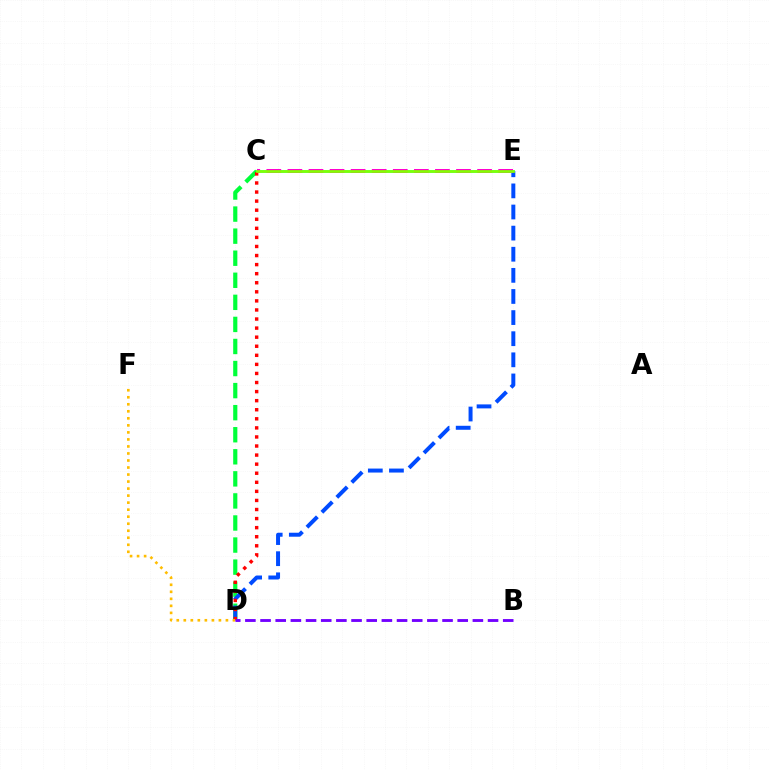{('C', 'E'): [{'color': '#00fff6', 'line_style': 'solid', 'thickness': 1.98}, {'color': '#ff00cf', 'line_style': 'dashed', 'thickness': 2.86}, {'color': '#84ff00', 'line_style': 'solid', 'thickness': 1.97}], ('C', 'D'): [{'color': '#00ff39', 'line_style': 'dashed', 'thickness': 3.0}, {'color': '#ff0000', 'line_style': 'dotted', 'thickness': 2.46}], ('D', 'E'): [{'color': '#004bff', 'line_style': 'dashed', 'thickness': 2.87}], ('D', 'F'): [{'color': '#ffbd00', 'line_style': 'dotted', 'thickness': 1.91}], ('B', 'D'): [{'color': '#7200ff', 'line_style': 'dashed', 'thickness': 2.06}]}